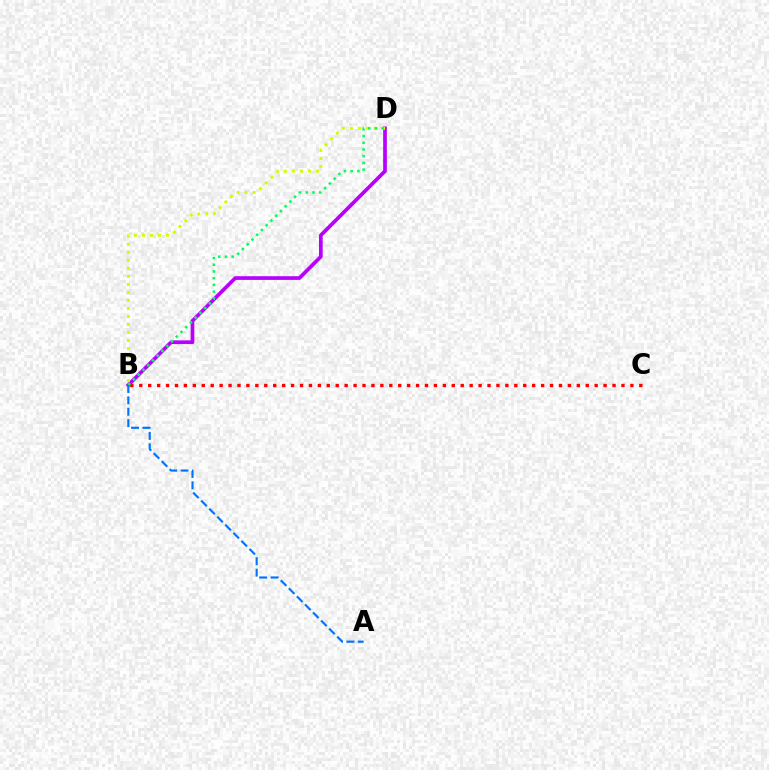{('B', 'D'): [{'color': '#b900ff', 'line_style': 'solid', 'thickness': 2.66}, {'color': '#d1ff00', 'line_style': 'dotted', 'thickness': 2.18}, {'color': '#00ff5c', 'line_style': 'dotted', 'thickness': 1.82}], ('B', 'C'): [{'color': '#ff0000', 'line_style': 'dotted', 'thickness': 2.43}], ('A', 'B'): [{'color': '#0074ff', 'line_style': 'dashed', 'thickness': 1.55}]}